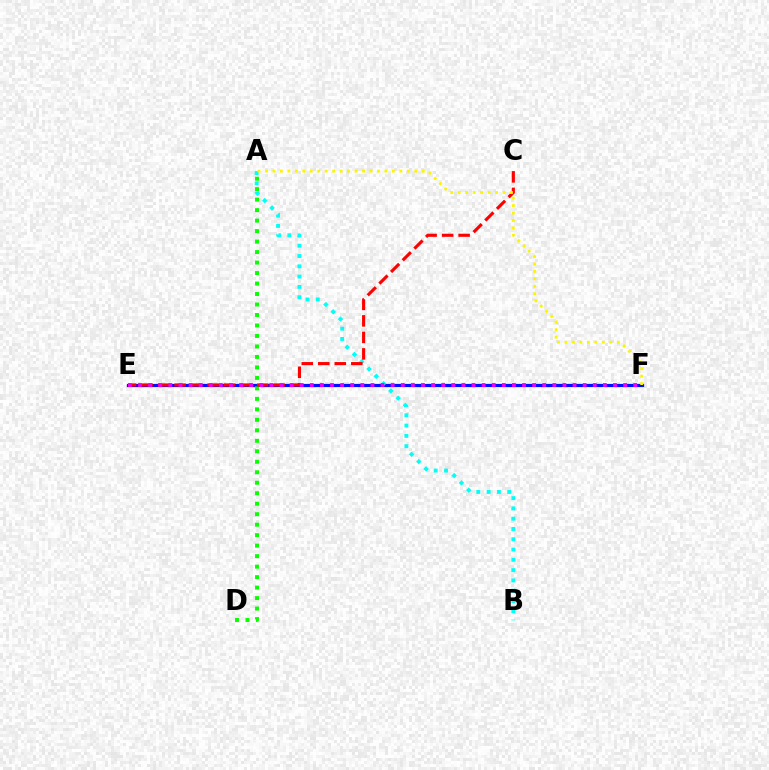{('E', 'F'): [{'color': '#0010ff', 'line_style': 'solid', 'thickness': 2.31}, {'color': '#ee00ff', 'line_style': 'dotted', 'thickness': 2.75}], ('A', 'D'): [{'color': '#08ff00', 'line_style': 'dotted', 'thickness': 2.85}], ('A', 'B'): [{'color': '#00fff6', 'line_style': 'dotted', 'thickness': 2.8}], ('C', 'E'): [{'color': '#ff0000', 'line_style': 'dashed', 'thickness': 2.24}], ('A', 'F'): [{'color': '#fcf500', 'line_style': 'dotted', 'thickness': 2.03}]}